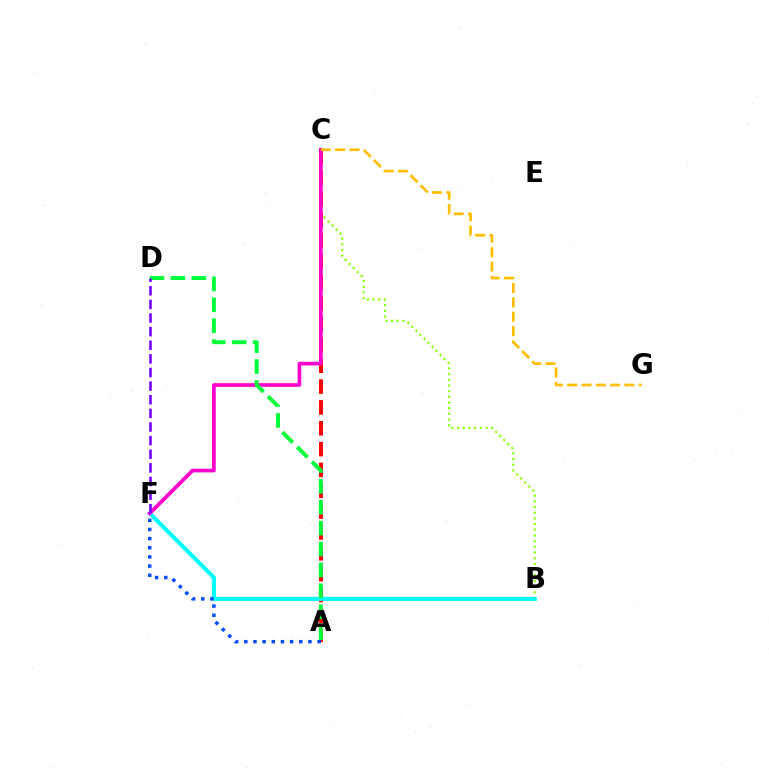{('A', 'C'): [{'color': '#ff0000', 'line_style': 'dashed', 'thickness': 2.83}], ('B', 'C'): [{'color': '#84ff00', 'line_style': 'dotted', 'thickness': 1.55}], ('B', 'F'): [{'color': '#00fff6', 'line_style': 'solid', 'thickness': 2.96}], ('C', 'F'): [{'color': '#ff00cf', 'line_style': 'solid', 'thickness': 2.64}], ('A', 'D'): [{'color': '#00ff39', 'line_style': 'dashed', 'thickness': 2.84}], ('C', 'G'): [{'color': '#ffbd00', 'line_style': 'dashed', 'thickness': 1.95}], ('D', 'F'): [{'color': '#7200ff', 'line_style': 'dashed', 'thickness': 1.85}], ('A', 'F'): [{'color': '#004bff', 'line_style': 'dotted', 'thickness': 2.49}]}